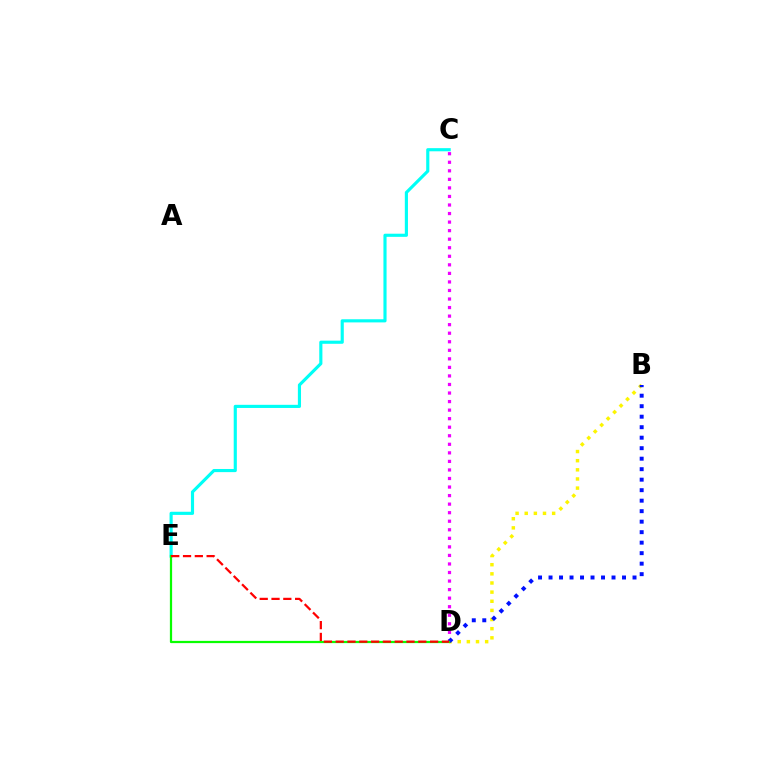{('C', 'D'): [{'color': '#ee00ff', 'line_style': 'dotted', 'thickness': 2.32}], ('B', 'D'): [{'color': '#fcf500', 'line_style': 'dotted', 'thickness': 2.48}, {'color': '#0010ff', 'line_style': 'dotted', 'thickness': 2.85}], ('C', 'E'): [{'color': '#00fff6', 'line_style': 'solid', 'thickness': 2.26}], ('D', 'E'): [{'color': '#08ff00', 'line_style': 'solid', 'thickness': 1.61}, {'color': '#ff0000', 'line_style': 'dashed', 'thickness': 1.6}]}